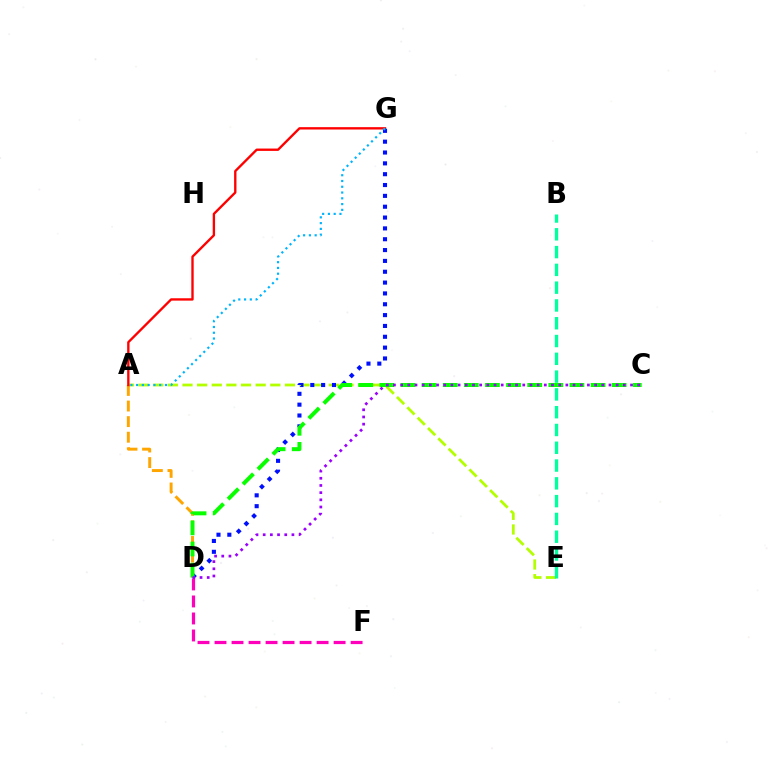{('A', 'E'): [{'color': '#b3ff00', 'line_style': 'dashed', 'thickness': 1.99}], ('B', 'E'): [{'color': '#00ff9d', 'line_style': 'dashed', 'thickness': 2.42}], ('D', 'F'): [{'color': '#ff00bd', 'line_style': 'dashed', 'thickness': 2.31}], ('A', 'D'): [{'color': '#ffa500', 'line_style': 'dashed', 'thickness': 2.12}], ('A', 'G'): [{'color': '#ff0000', 'line_style': 'solid', 'thickness': 1.7}, {'color': '#00b5ff', 'line_style': 'dotted', 'thickness': 1.57}], ('D', 'G'): [{'color': '#0010ff', 'line_style': 'dotted', 'thickness': 2.94}], ('C', 'D'): [{'color': '#08ff00', 'line_style': 'dashed', 'thickness': 2.87}, {'color': '#9b00ff', 'line_style': 'dotted', 'thickness': 1.95}]}